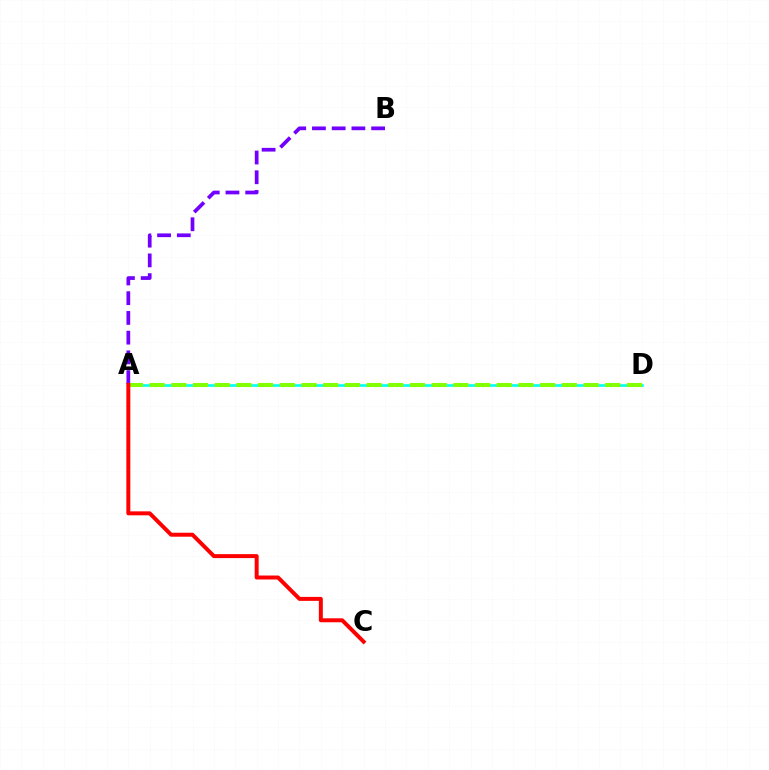{('A', 'D'): [{'color': '#00fff6', 'line_style': 'solid', 'thickness': 1.89}, {'color': '#84ff00', 'line_style': 'dashed', 'thickness': 2.95}], ('A', 'B'): [{'color': '#7200ff', 'line_style': 'dashed', 'thickness': 2.68}], ('A', 'C'): [{'color': '#ff0000', 'line_style': 'solid', 'thickness': 2.86}]}